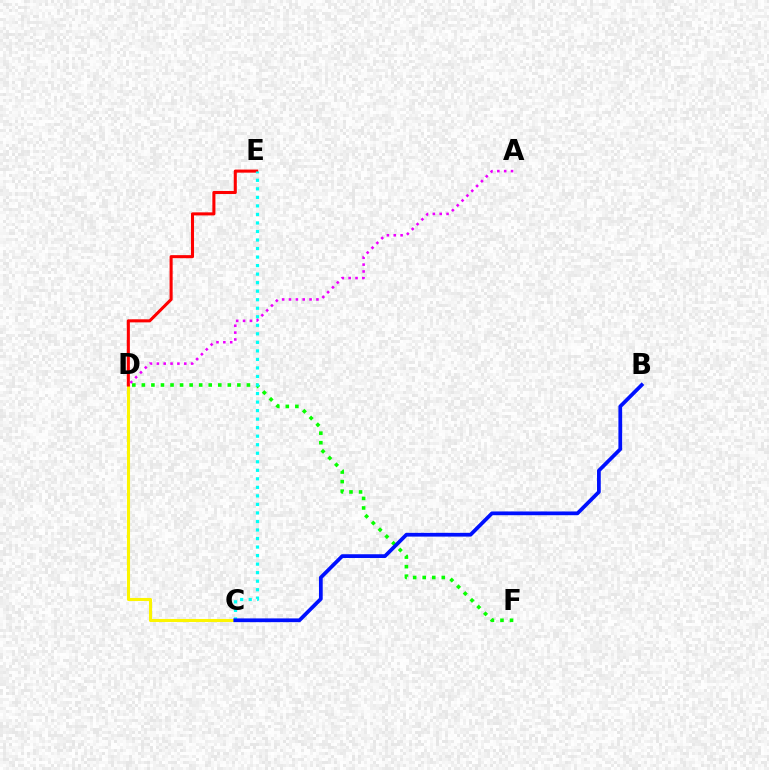{('C', 'D'): [{'color': '#fcf500', 'line_style': 'solid', 'thickness': 2.21}], ('D', 'E'): [{'color': '#ff0000', 'line_style': 'solid', 'thickness': 2.21}], ('D', 'F'): [{'color': '#08ff00', 'line_style': 'dotted', 'thickness': 2.59}], ('C', 'E'): [{'color': '#00fff6', 'line_style': 'dotted', 'thickness': 2.32}], ('B', 'C'): [{'color': '#0010ff', 'line_style': 'solid', 'thickness': 2.7}], ('A', 'D'): [{'color': '#ee00ff', 'line_style': 'dotted', 'thickness': 1.86}]}